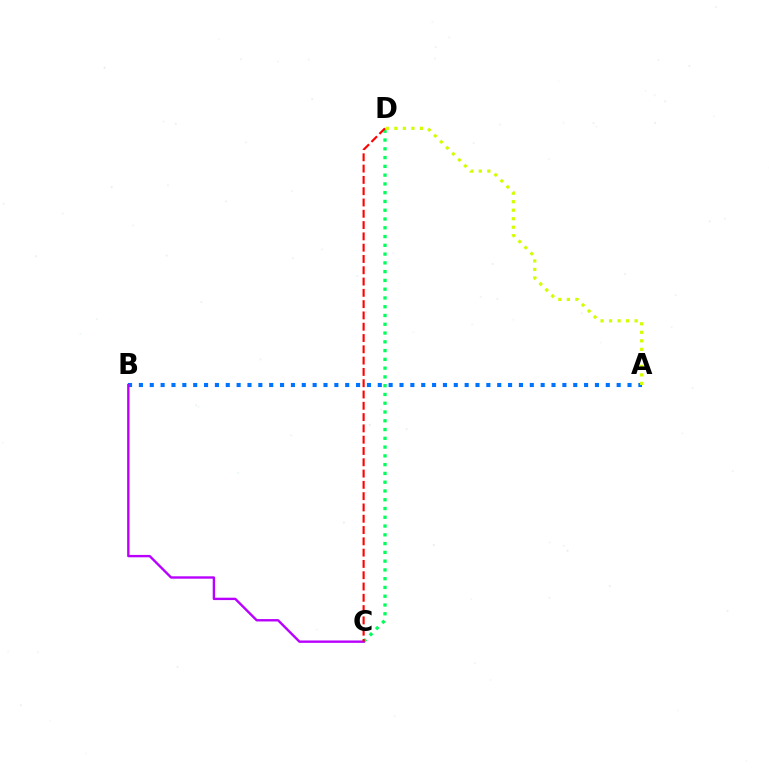{('A', 'B'): [{'color': '#0074ff', 'line_style': 'dotted', 'thickness': 2.95}], ('C', 'D'): [{'color': '#00ff5c', 'line_style': 'dotted', 'thickness': 2.38}, {'color': '#ff0000', 'line_style': 'dashed', 'thickness': 1.53}], ('A', 'D'): [{'color': '#d1ff00', 'line_style': 'dotted', 'thickness': 2.31}], ('B', 'C'): [{'color': '#b900ff', 'line_style': 'solid', 'thickness': 1.72}]}